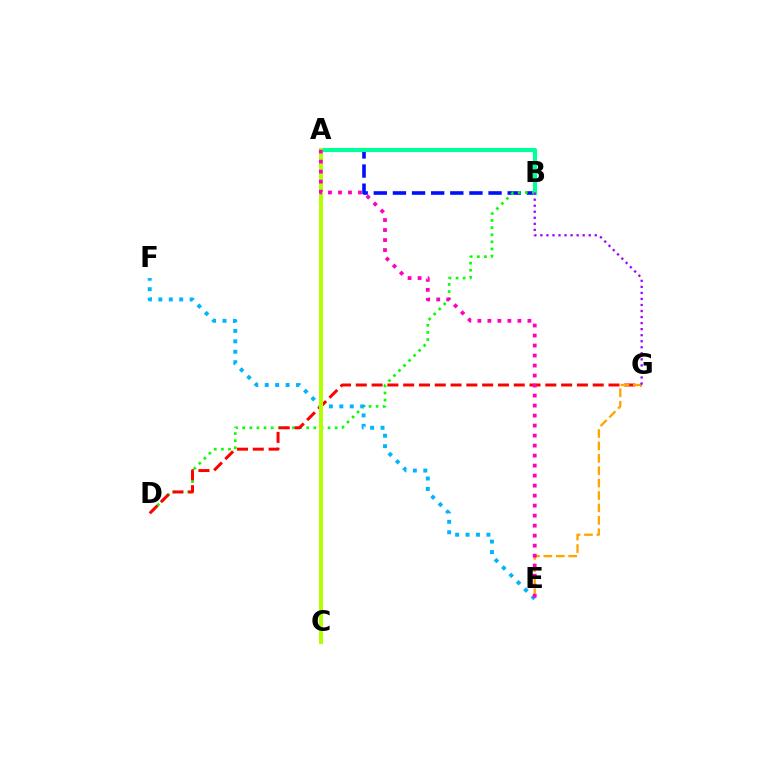{('A', 'B'): [{'color': '#0010ff', 'line_style': 'dashed', 'thickness': 2.6}, {'color': '#00ff9d', 'line_style': 'solid', 'thickness': 2.96}], ('B', 'D'): [{'color': '#08ff00', 'line_style': 'dotted', 'thickness': 1.93}], ('E', 'F'): [{'color': '#00b5ff', 'line_style': 'dotted', 'thickness': 2.83}], ('D', 'G'): [{'color': '#ff0000', 'line_style': 'dashed', 'thickness': 2.15}], ('E', 'G'): [{'color': '#ffa500', 'line_style': 'dashed', 'thickness': 1.69}], ('A', 'C'): [{'color': '#b3ff00', 'line_style': 'solid', 'thickness': 2.87}], ('A', 'E'): [{'color': '#ff00bd', 'line_style': 'dotted', 'thickness': 2.72}], ('B', 'G'): [{'color': '#9b00ff', 'line_style': 'dotted', 'thickness': 1.64}]}